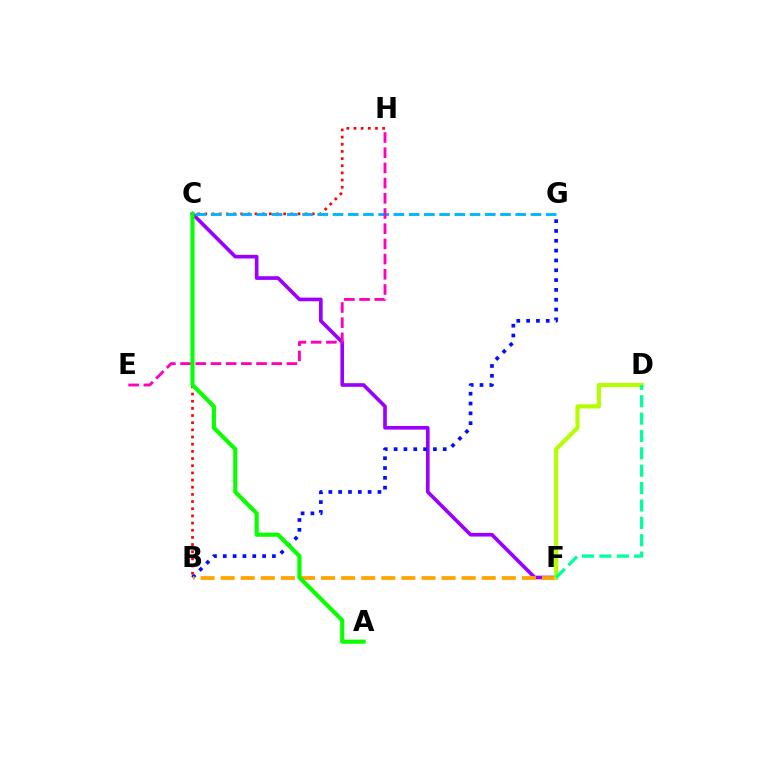{('C', 'F'): [{'color': '#9b00ff', 'line_style': 'solid', 'thickness': 2.63}], ('B', 'G'): [{'color': '#0010ff', 'line_style': 'dotted', 'thickness': 2.67}], ('B', 'H'): [{'color': '#ff0000', 'line_style': 'dotted', 'thickness': 1.95}], ('B', 'F'): [{'color': '#ffa500', 'line_style': 'dashed', 'thickness': 2.73}], ('D', 'F'): [{'color': '#b3ff00', 'line_style': 'solid', 'thickness': 2.98}, {'color': '#00ff9d', 'line_style': 'dashed', 'thickness': 2.36}], ('C', 'G'): [{'color': '#00b5ff', 'line_style': 'dashed', 'thickness': 2.07}], ('E', 'H'): [{'color': '#ff00bd', 'line_style': 'dashed', 'thickness': 2.06}], ('A', 'C'): [{'color': '#08ff00', 'line_style': 'solid', 'thickness': 2.96}]}